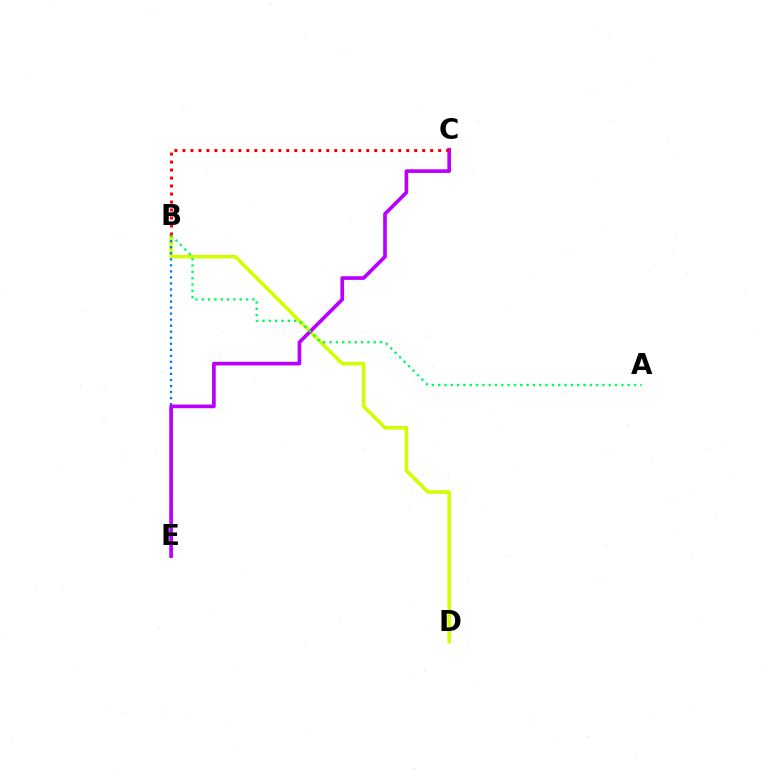{('B', 'D'): [{'color': '#d1ff00', 'line_style': 'solid', 'thickness': 2.55}], ('B', 'E'): [{'color': '#0074ff', 'line_style': 'dotted', 'thickness': 1.64}], ('C', 'E'): [{'color': '#b900ff', 'line_style': 'solid', 'thickness': 2.64}], ('B', 'C'): [{'color': '#ff0000', 'line_style': 'dotted', 'thickness': 2.17}], ('A', 'B'): [{'color': '#00ff5c', 'line_style': 'dotted', 'thickness': 1.72}]}